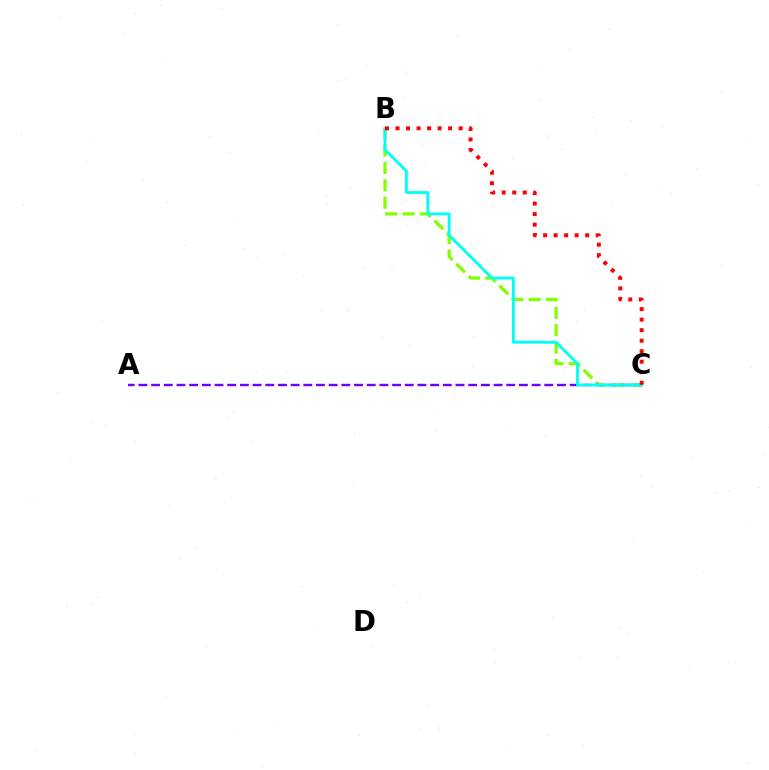{('B', 'C'): [{'color': '#84ff00', 'line_style': 'dashed', 'thickness': 2.36}, {'color': '#00fff6', 'line_style': 'solid', 'thickness': 2.05}, {'color': '#ff0000', 'line_style': 'dotted', 'thickness': 2.86}], ('A', 'C'): [{'color': '#7200ff', 'line_style': 'dashed', 'thickness': 1.72}]}